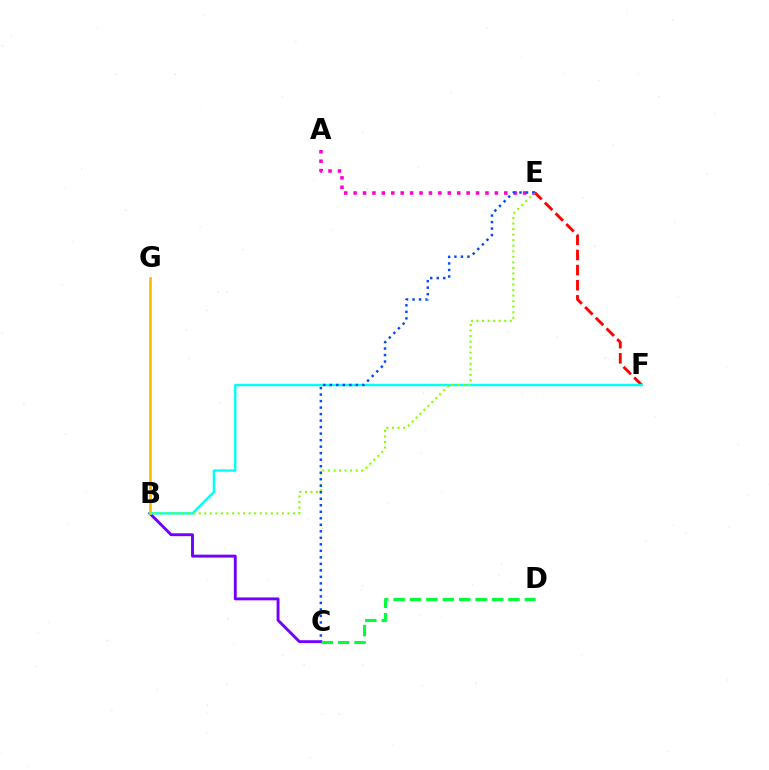{('B', 'C'): [{'color': '#7200ff', 'line_style': 'solid', 'thickness': 2.09}], ('A', 'E'): [{'color': '#ff00cf', 'line_style': 'dotted', 'thickness': 2.56}], ('E', 'F'): [{'color': '#ff0000', 'line_style': 'dashed', 'thickness': 2.06}], ('C', 'D'): [{'color': '#00ff39', 'line_style': 'dashed', 'thickness': 2.23}], ('B', 'F'): [{'color': '#00fff6', 'line_style': 'solid', 'thickness': 1.73}], ('B', 'G'): [{'color': '#ffbd00', 'line_style': 'solid', 'thickness': 1.98}], ('B', 'E'): [{'color': '#84ff00', 'line_style': 'dotted', 'thickness': 1.51}], ('C', 'E'): [{'color': '#004bff', 'line_style': 'dotted', 'thickness': 1.77}]}